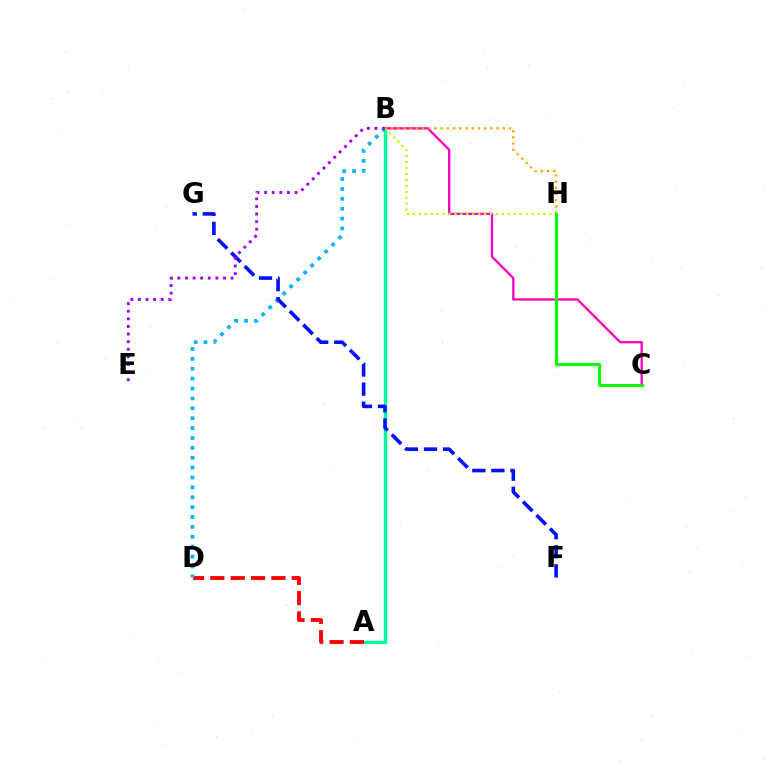{('A', 'B'): [{'color': '#00ff9d', 'line_style': 'solid', 'thickness': 2.46}], ('A', 'D'): [{'color': '#ff0000', 'line_style': 'dashed', 'thickness': 2.77}], ('B', 'C'): [{'color': '#ff00bd', 'line_style': 'solid', 'thickness': 1.66}], ('B', 'D'): [{'color': '#00b5ff', 'line_style': 'dotted', 'thickness': 2.69}], ('F', 'G'): [{'color': '#0010ff', 'line_style': 'dashed', 'thickness': 2.59}], ('B', 'H'): [{'color': '#b3ff00', 'line_style': 'dotted', 'thickness': 1.61}, {'color': '#ffa500', 'line_style': 'dotted', 'thickness': 1.69}], ('B', 'E'): [{'color': '#9b00ff', 'line_style': 'dotted', 'thickness': 2.07}], ('C', 'H'): [{'color': '#08ff00', 'line_style': 'solid', 'thickness': 2.2}]}